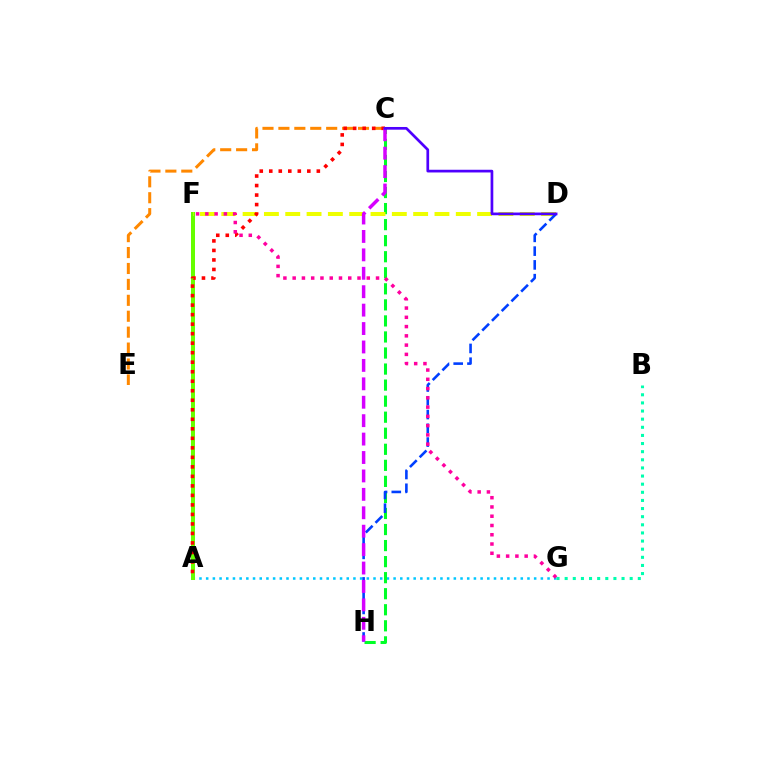{('A', 'G'): [{'color': '#00c7ff', 'line_style': 'dotted', 'thickness': 1.82}], ('C', 'H'): [{'color': '#00ff27', 'line_style': 'dashed', 'thickness': 2.18}, {'color': '#d600ff', 'line_style': 'dashed', 'thickness': 2.5}], ('A', 'F'): [{'color': '#66ff00', 'line_style': 'solid', 'thickness': 2.88}], ('C', 'E'): [{'color': '#ff8800', 'line_style': 'dashed', 'thickness': 2.16}], ('D', 'F'): [{'color': '#eeff00', 'line_style': 'dashed', 'thickness': 2.9}], ('A', 'C'): [{'color': '#ff0000', 'line_style': 'dotted', 'thickness': 2.58}], ('D', 'H'): [{'color': '#003fff', 'line_style': 'dashed', 'thickness': 1.87}], ('F', 'G'): [{'color': '#ff00a0', 'line_style': 'dotted', 'thickness': 2.52}], ('C', 'D'): [{'color': '#4f00ff', 'line_style': 'solid', 'thickness': 1.95}], ('B', 'G'): [{'color': '#00ffaf', 'line_style': 'dotted', 'thickness': 2.21}]}